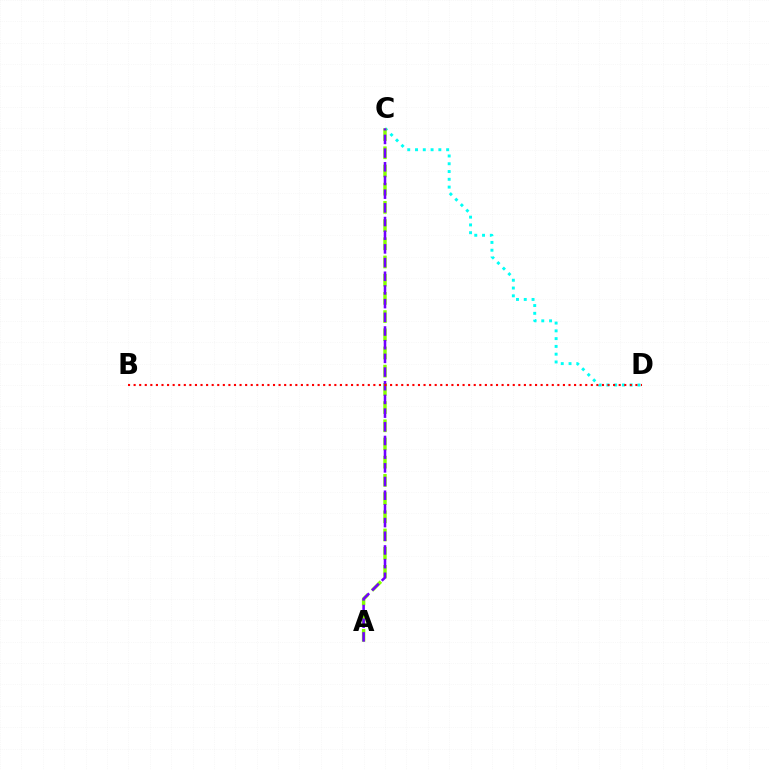{('C', 'D'): [{'color': '#00fff6', 'line_style': 'dotted', 'thickness': 2.11}], ('A', 'C'): [{'color': '#84ff00', 'line_style': 'dashed', 'thickness': 2.47}, {'color': '#7200ff', 'line_style': 'dashed', 'thickness': 1.86}], ('B', 'D'): [{'color': '#ff0000', 'line_style': 'dotted', 'thickness': 1.51}]}